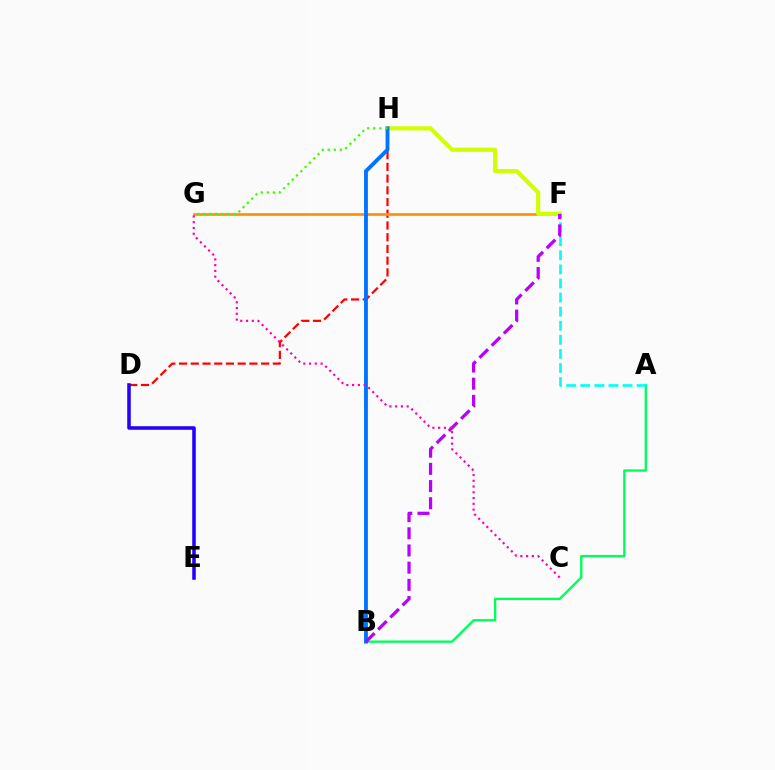{('D', 'H'): [{'color': '#ff0000', 'line_style': 'dashed', 'thickness': 1.59}], ('A', 'B'): [{'color': '#00ff5c', 'line_style': 'solid', 'thickness': 1.7}], ('F', 'G'): [{'color': '#ff9400', 'line_style': 'solid', 'thickness': 1.96}], ('D', 'E'): [{'color': '#2500ff', 'line_style': 'solid', 'thickness': 2.55}], ('F', 'H'): [{'color': '#d1ff00', 'line_style': 'solid', 'thickness': 3.0}], ('A', 'F'): [{'color': '#00fff6', 'line_style': 'dashed', 'thickness': 1.91}], ('B', 'H'): [{'color': '#0074ff', 'line_style': 'solid', 'thickness': 2.77}], ('B', 'F'): [{'color': '#b900ff', 'line_style': 'dashed', 'thickness': 2.33}], ('G', 'H'): [{'color': '#3dff00', 'line_style': 'dotted', 'thickness': 1.64}], ('C', 'G'): [{'color': '#ff00ac', 'line_style': 'dotted', 'thickness': 1.57}]}